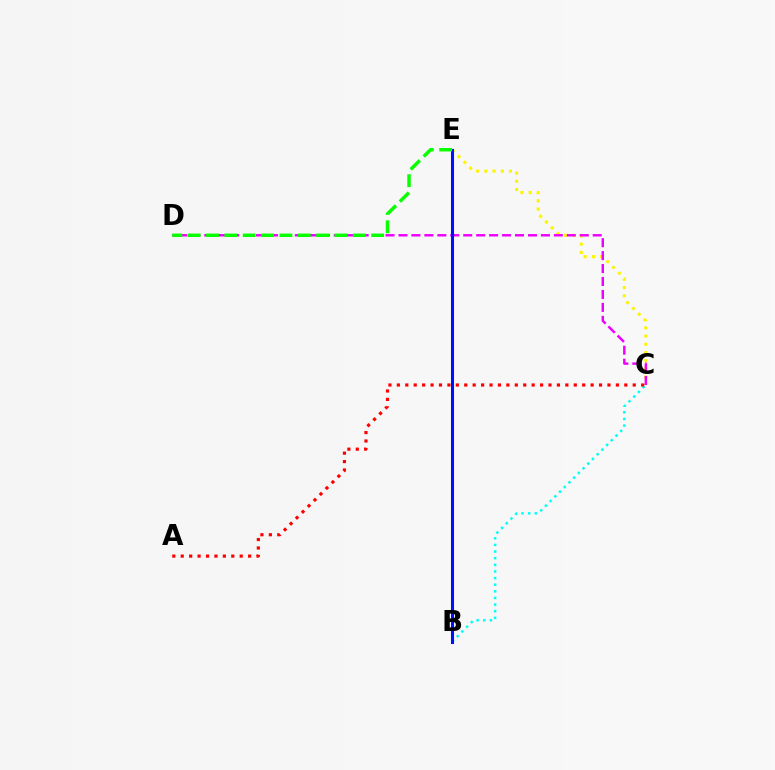{('B', 'C'): [{'color': '#00fff6', 'line_style': 'dotted', 'thickness': 1.8}], ('C', 'E'): [{'color': '#fcf500', 'line_style': 'dotted', 'thickness': 2.23}], ('A', 'C'): [{'color': '#ff0000', 'line_style': 'dotted', 'thickness': 2.29}], ('C', 'D'): [{'color': '#ee00ff', 'line_style': 'dashed', 'thickness': 1.76}], ('B', 'E'): [{'color': '#0010ff', 'line_style': 'solid', 'thickness': 2.19}], ('D', 'E'): [{'color': '#08ff00', 'line_style': 'dashed', 'thickness': 2.49}]}